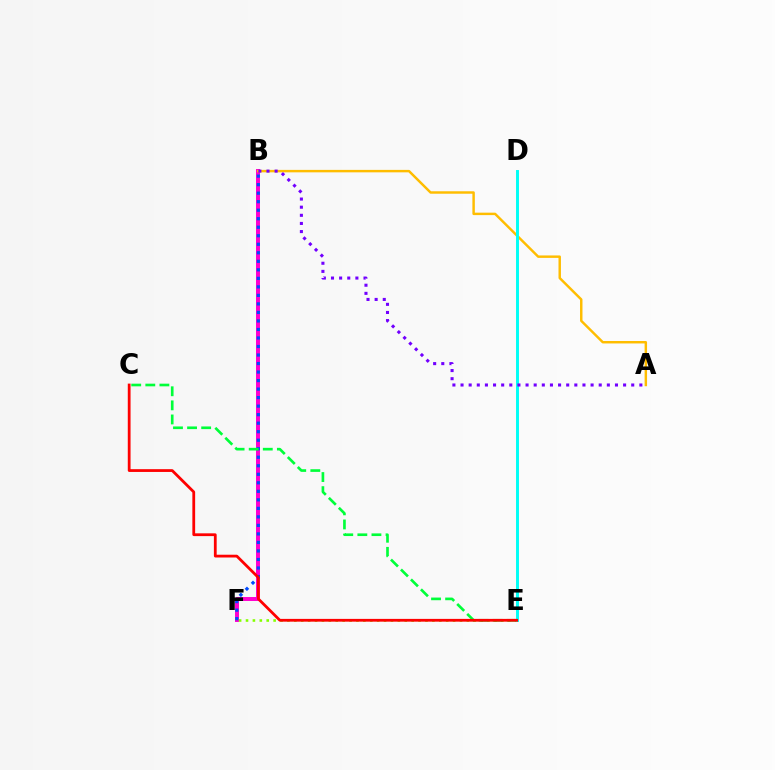{('B', 'F'): [{'color': '#ff00cf', 'line_style': 'solid', 'thickness': 2.85}, {'color': '#004bff', 'line_style': 'dotted', 'thickness': 2.31}], ('E', 'F'): [{'color': '#84ff00', 'line_style': 'dotted', 'thickness': 1.88}], ('C', 'E'): [{'color': '#00ff39', 'line_style': 'dashed', 'thickness': 1.91}, {'color': '#ff0000', 'line_style': 'solid', 'thickness': 2.0}], ('A', 'B'): [{'color': '#ffbd00', 'line_style': 'solid', 'thickness': 1.76}, {'color': '#7200ff', 'line_style': 'dotted', 'thickness': 2.21}], ('D', 'E'): [{'color': '#00fff6', 'line_style': 'solid', 'thickness': 2.11}]}